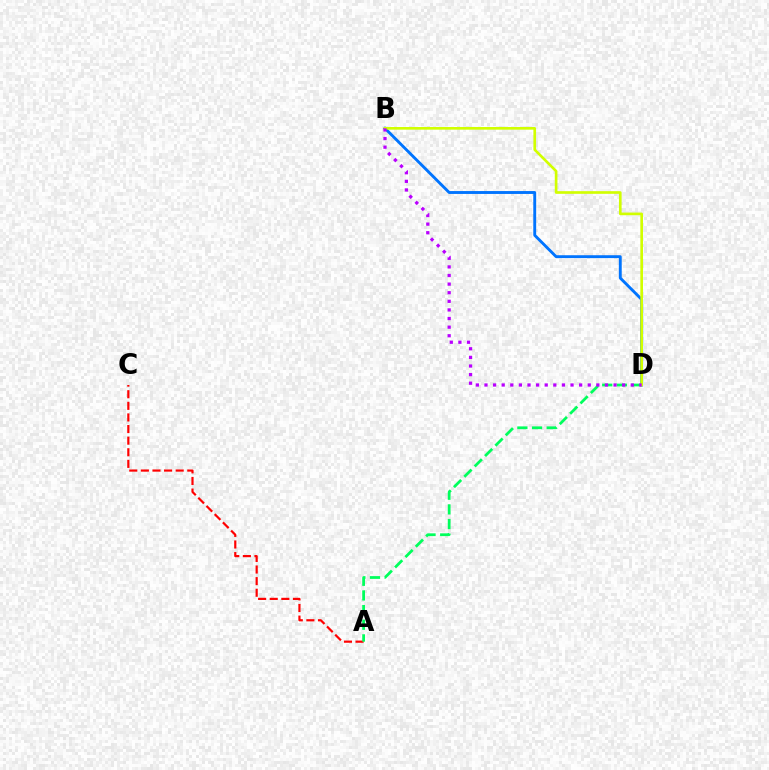{('B', 'D'): [{'color': '#0074ff', 'line_style': 'solid', 'thickness': 2.08}, {'color': '#d1ff00', 'line_style': 'solid', 'thickness': 1.91}, {'color': '#b900ff', 'line_style': 'dotted', 'thickness': 2.34}], ('A', 'C'): [{'color': '#ff0000', 'line_style': 'dashed', 'thickness': 1.58}], ('A', 'D'): [{'color': '#00ff5c', 'line_style': 'dashed', 'thickness': 1.99}]}